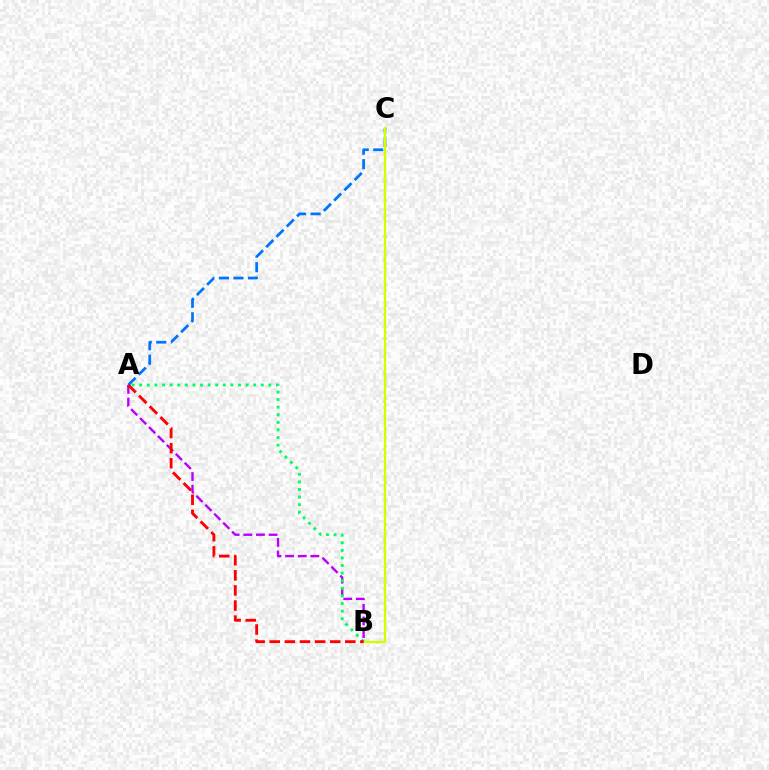{('A', 'C'): [{'color': '#0074ff', 'line_style': 'dashed', 'thickness': 1.97}], ('A', 'B'): [{'color': '#b900ff', 'line_style': 'dashed', 'thickness': 1.72}, {'color': '#00ff5c', 'line_style': 'dotted', 'thickness': 2.06}, {'color': '#ff0000', 'line_style': 'dashed', 'thickness': 2.05}], ('B', 'C'): [{'color': '#d1ff00', 'line_style': 'solid', 'thickness': 1.7}]}